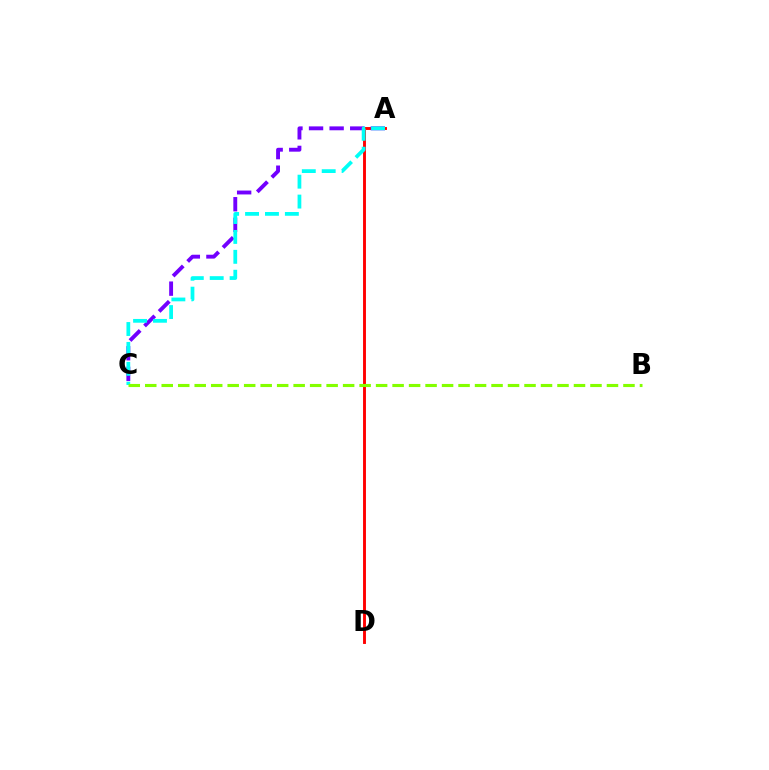{('A', 'D'): [{'color': '#ff0000', 'line_style': 'solid', 'thickness': 2.09}], ('A', 'C'): [{'color': '#7200ff', 'line_style': 'dashed', 'thickness': 2.8}, {'color': '#00fff6', 'line_style': 'dashed', 'thickness': 2.7}], ('B', 'C'): [{'color': '#84ff00', 'line_style': 'dashed', 'thickness': 2.24}]}